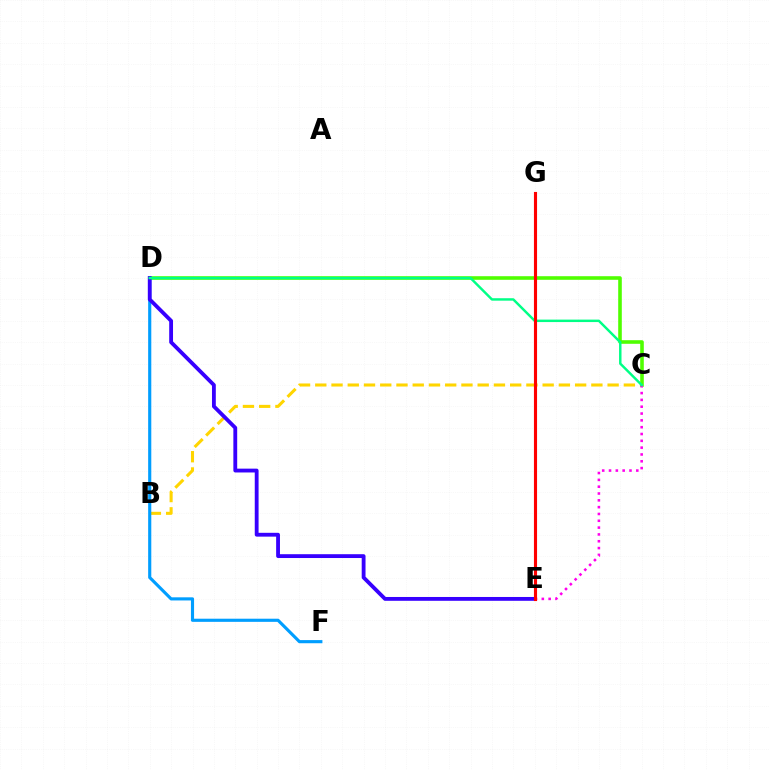{('B', 'C'): [{'color': '#ffd500', 'line_style': 'dashed', 'thickness': 2.21}], ('C', 'D'): [{'color': '#4fff00', 'line_style': 'solid', 'thickness': 2.59}, {'color': '#00ff86', 'line_style': 'solid', 'thickness': 1.77}], ('C', 'E'): [{'color': '#ff00ed', 'line_style': 'dotted', 'thickness': 1.85}], ('D', 'F'): [{'color': '#009eff', 'line_style': 'solid', 'thickness': 2.26}], ('D', 'E'): [{'color': '#3700ff', 'line_style': 'solid', 'thickness': 2.75}], ('E', 'G'): [{'color': '#ff0000', 'line_style': 'solid', 'thickness': 2.24}]}